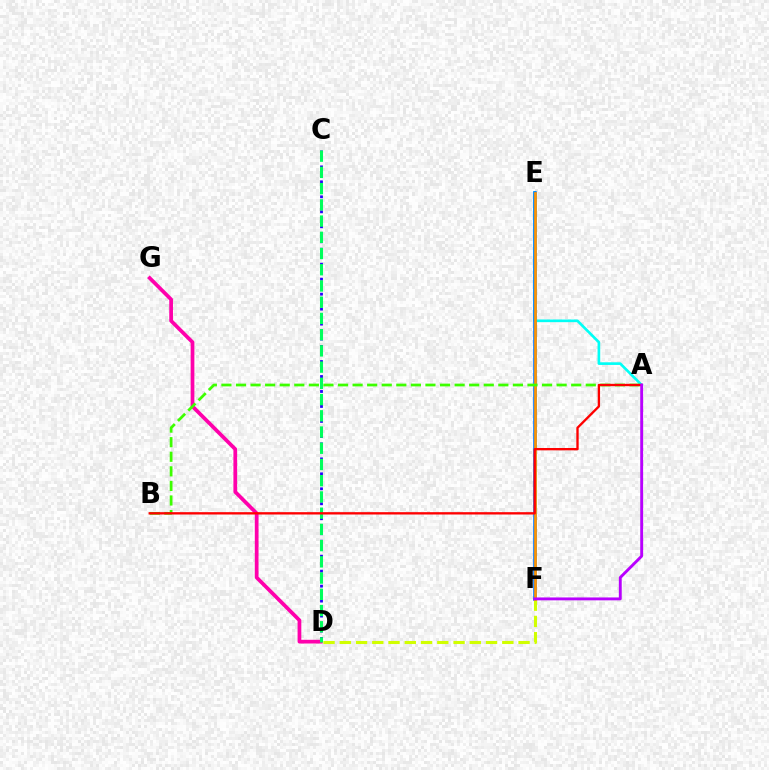{('D', 'G'): [{'color': '#ff00ac', 'line_style': 'solid', 'thickness': 2.69}], ('A', 'E'): [{'color': '#00fff6', 'line_style': 'solid', 'thickness': 1.91}], ('E', 'F'): [{'color': '#0074ff', 'line_style': 'solid', 'thickness': 2.57}, {'color': '#ff9400', 'line_style': 'solid', 'thickness': 1.91}], ('C', 'D'): [{'color': '#2500ff', 'line_style': 'dotted', 'thickness': 2.03}, {'color': '#00ff5c', 'line_style': 'dashed', 'thickness': 2.2}], ('D', 'F'): [{'color': '#d1ff00', 'line_style': 'dashed', 'thickness': 2.21}], ('A', 'B'): [{'color': '#3dff00', 'line_style': 'dashed', 'thickness': 1.98}, {'color': '#ff0000', 'line_style': 'solid', 'thickness': 1.69}], ('A', 'F'): [{'color': '#b900ff', 'line_style': 'solid', 'thickness': 2.08}]}